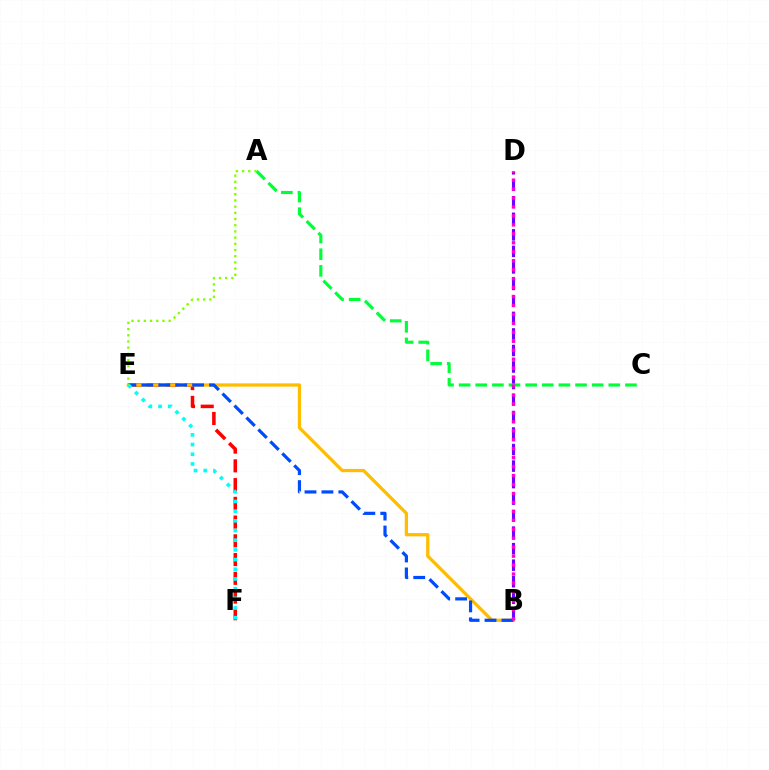{('B', 'D'): [{'color': '#7200ff', 'line_style': 'dashed', 'thickness': 2.24}, {'color': '#ff00cf', 'line_style': 'dotted', 'thickness': 2.43}], ('E', 'F'): [{'color': '#ff0000', 'line_style': 'dashed', 'thickness': 2.55}, {'color': '#00fff6', 'line_style': 'dotted', 'thickness': 2.63}], ('A', 'C'): [{'color': '#00ff39', 'line_style': 'dashed', 'thickness': 2.26}], ('B', 'E'): [{'color': '#ffbd00', 'line_style': 'solid', 'thickness': 2.36}, {'color': '#004bff', 'line_style': 'dashed', 'thickness': 2.3}], ('A', 'E'): [{'color': '#84ff00', 'line_style': 'dotted', 'thickness': 1.68}]}